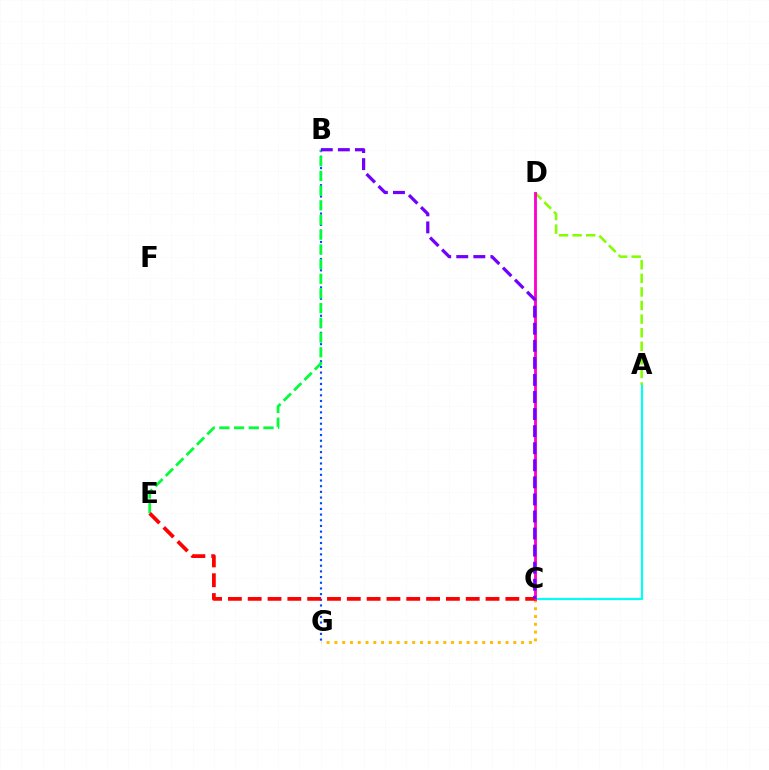{('C', 'G'): [{'color': '#ffbd00', 'line_style': 'dotted', 'thickness': 2.11}], ('A', 'C'): [{'color': '#00fff6', 'line_style': 'solid', 'thickness': 1.56}], ('A', 'D'): [{'color': '#84ff00', 'line_style': 'dashed', 'thickness': 1.85}], ('C', 'D'): [{'color': '#ff00cf', 'line_style': 'solid', 'thickness': 2.05}], ('B', 'G'): [{'color': '#004bff', 'line_style': 'dotted', 'thickness': 1.54}], ('B', 'E'): [{'color': '#00ff39', 'line_style': 'dashed', 'thickness': 2.0}], ('C', 'E'): [{'color': '#ff0000', 'line_style': 'dashed', 'thickness': 2.69}], ('B', 'C'): [{'color': '#7200ff', 'line_style': 'dashed', 'thickness': 2.32}]}